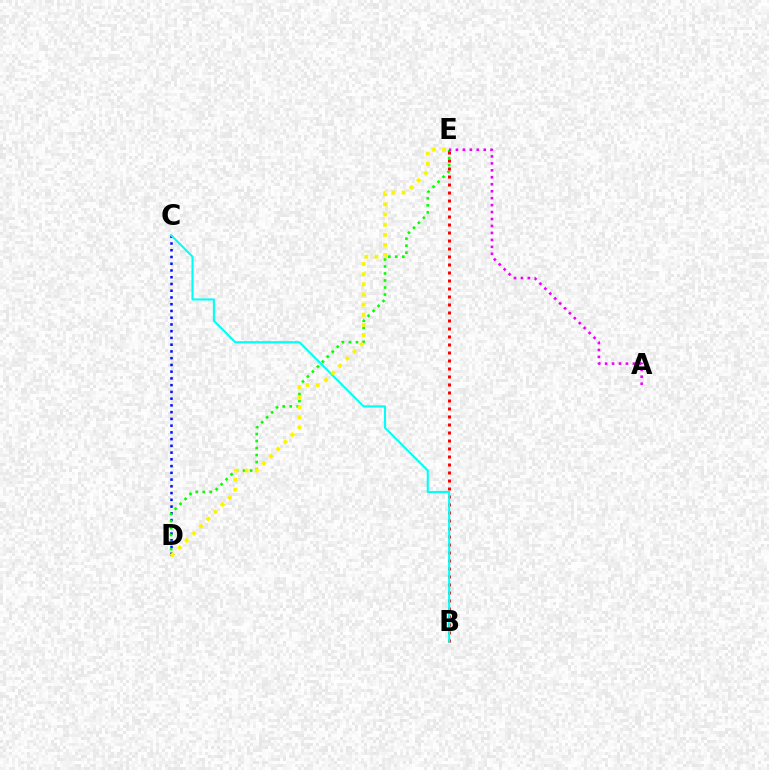{('C', 'D'): [{'color': '#0010ff', 'line_style': 'dotted', 'thickness': 1.83}], ('D', 'E'): [{'color': '#08ff00', 'line_style': 'dotted', 'thickness': 1.91}, {'color': '#fcf500', 'line_style': 'dotted', 'thickness': 2.75}], ('B', 'E'): [{'color': '#ff0000', 'line_style': 'dotted', 'thickness': 2.17}], ('A', 'E'): [{'color': '#ee00ff', 'line_style': 'dotted', 'thickness': 1.89}], ('B', 'C'): [{'color': '#00fff6', 'line_style': 'solid', 'thickness': 1.51}]}